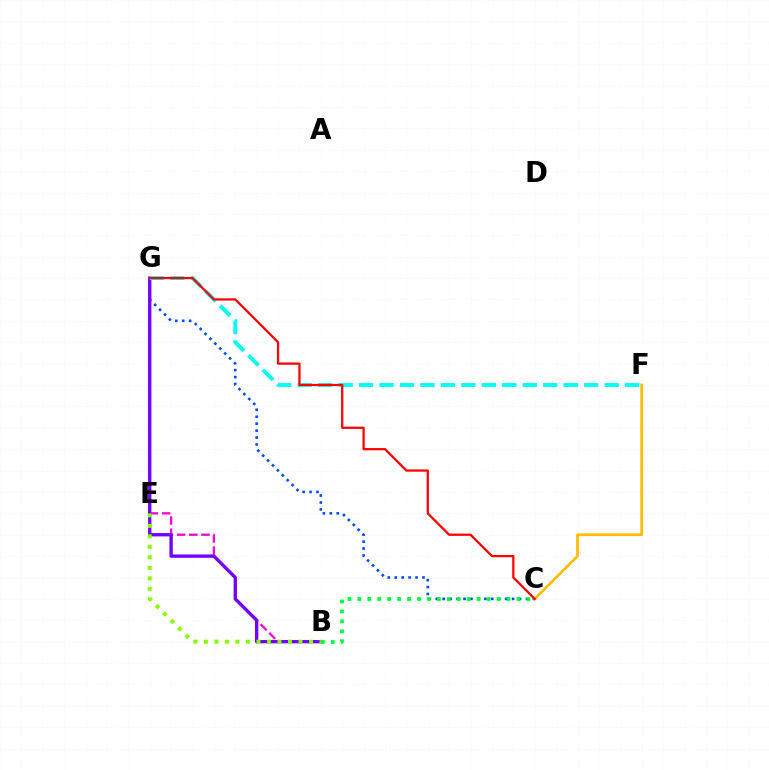{('B', 'E'): [{'color': '#ff00cf', 'line_style': 'dashed', 'thickness': 1.65}, {'color': '#84ff00', 'line_style': 'dotted', 'thickness': 2.85}], ('C', 'G'): [{'color': '#004bff', 'line_style': 'dotted', 'thickness': 1.88}, {'color': '#ff0000', 'line_style': 'solid', 'thickness': 1.63}], ('C', 'F'): [{'color': '#ffbd00', 'line_style': 'solid', 'thickness': 1.97}], ('B', 'G'): [{'color': '#7200ff', 'line_style': 'solid', 'thickness': 2.41}], ('F', 'G'): [{'color': '#00fff6', 'line_style': 'dashed', 'thickness': 2.78}], ('B', 'C'): [{'color': '#00ff39', 'line_style': 'dotted', 'thickness': 2.7}]}